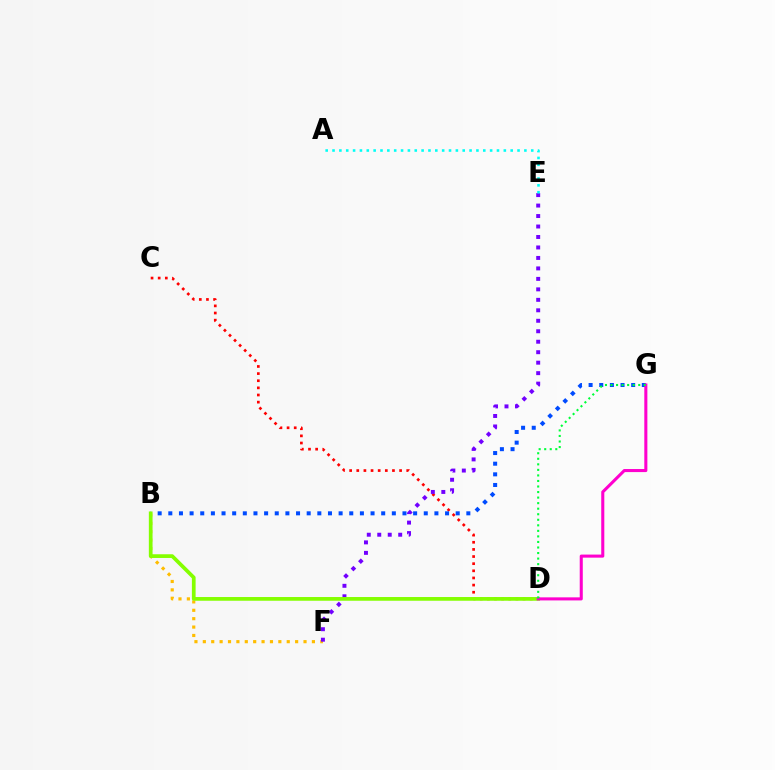{('C', 'D'): [{'color': '#ff0000', 'line_style': 'dotted', 'thickness': 1.94}], ('B', 'F'): [{'color': '#ffbd00', 'line_style': 'dotted', 'thickness': 2.28}], ('E', 'F'): [{'color': '#7200ff', 'line_style': 'dotted', 'thickness': 2.85}], ('B', 'G'): [{'color': '#004bff', 'line_style': 'dotted', 'thickness': 2.89}], ('A', 'E'): [{'color': '#00fff6', 'line_style': 'dotted', 'thickness': 1.86}], ('B', 'D'): [{'color': '#84ff00', 'line_style': 'solid', 'thickness': 2.67}], ('D', 'G'): [{'color': '#ff00cf', 'line_style': 'solid', 'thickness': 2.21}, {'color': '#00ff39', 'line_style': 'dotted', 'thickness': 1.51}]}